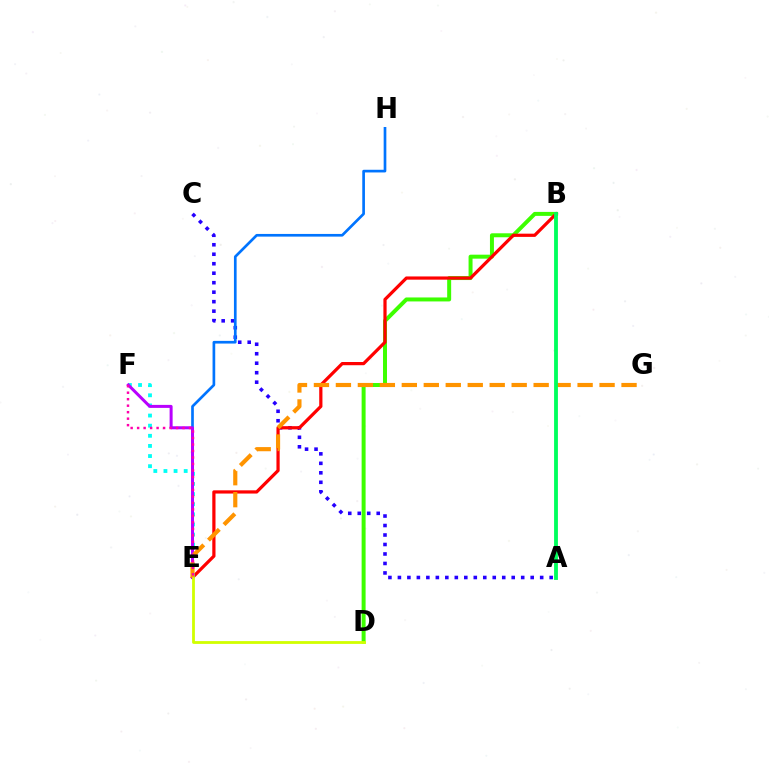{('A', 'C'): [{'color': '#2500ff', 'line_style': 'dotted', 'thickness': 2.58}], ('B', 'D'): [{'color': '#3dff00', 'line_style': 'solid', 'thickness': 2.86}], ('B', 'E'): [{'color': '#ff0000', 'line_style': 'solid', 'thickness': 2.32}], ('E', 'H'): [{'color': '#0074ff', 'line_style': 'solid', 'thickness': 1.93}], ('E', 'F'): [{'color': '#00fff6', 'line_style': 'dotted', 'thickness': 2.75}, {'color': '#b900ff', 'line_style': 'solid', 'thickness': 2.16}, {'color': '#ff00ac', 'line_style': 'dotted', 'thickness': 1.76}], ('E', 'G'): [{'color': '#ff9400', 'line_style': 'dashed', 'thickness': 2.98}], ('A', 'B'): [{'color': '#00ff5c', 'line_style': 'solid', 'thickness': 2.76}], ('D', 'E'): [{'color': '#d1ff00', 'line_style': 'solid', 'thickness': 2.02}]}